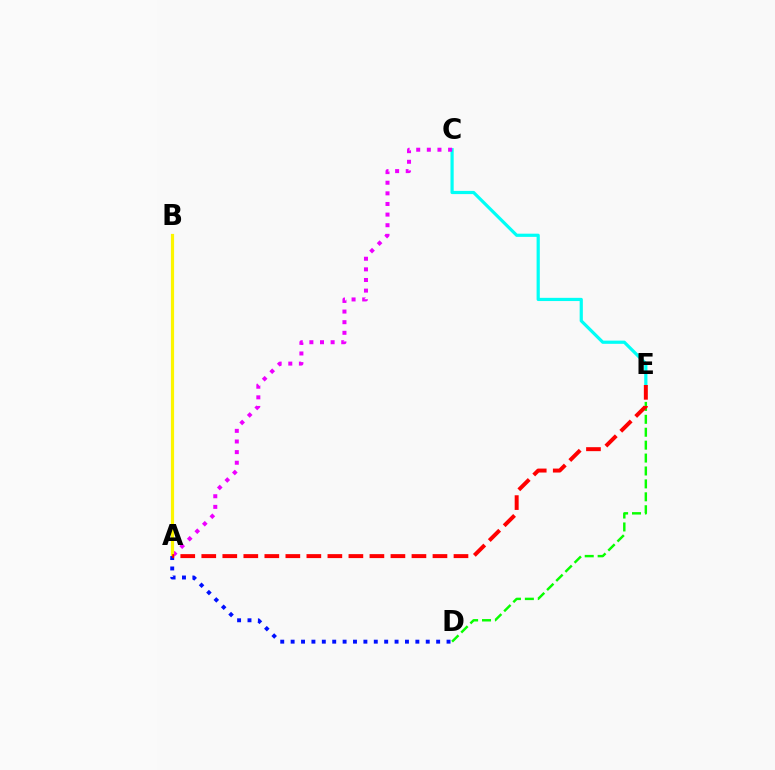{('C', 'E'): [{'color': '#00fff6', 'line_style': 'solid', 'thickness': 2.3}], ('A', 'C'): [{'color': '#ee00ff', 'line_style': 'dotted', 'thickness': 2.89}], ('A', 'B'): [{'color': '#fcf500', 'line_style': 'solid', 'thickness': 2.3}], ('A', 'D'): [{'color': '#0010ff', 'line_style': 'dotted', 'thickness': 2.82}], ('D', 'E'): [{'color': '#08ff00', 'line_style': 'dashed', 'thickness': 1.75}], ('A', 'E'): [{'color': '#ff0000', 'line_style': 'dashed', 'thickness': 2.86}]}